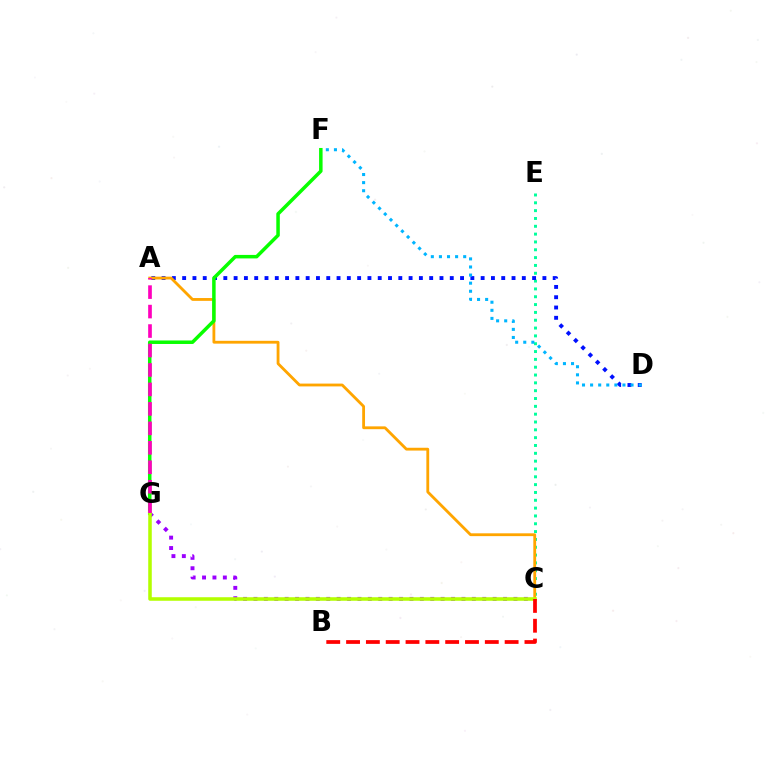{('C', 'E'): [{'color': '#00ff9d', 'line_style': 'dotted', 'thickness': 2.13}], ('A', 'D'): [{'color': '#0010ff', 'line_style': 'dotted', 'thickness': 2.8}], ('C', 'G'): [{'color': '#9b00ff', 'line_style': 'dotted', 'thickness': 2.83}, {'color': '#b3ff00', 'line_style': 'solid', 'thickness': 2.56}], ('A', 'C'): [{'color': '#ffa500', 'line_style': 'solid', 'thickness': 2.03}], ('F', 'G'): [{'color': '#08ff00', 'line_style': 'solid', 'thickness': 2.52}], ('B', 'C'): [{'color': '#ff0000', 'line_style': 'dashed', 'thickness': 2.69}], ('D', 'F'): [{'color': '#00b5ff', 'line_style': 'dotted', 'thickness': 2.2}], ('A', 'G'): [{'color': '#ff00bd', 'line_style': 'dashed', 'thickness': 2.64}]}